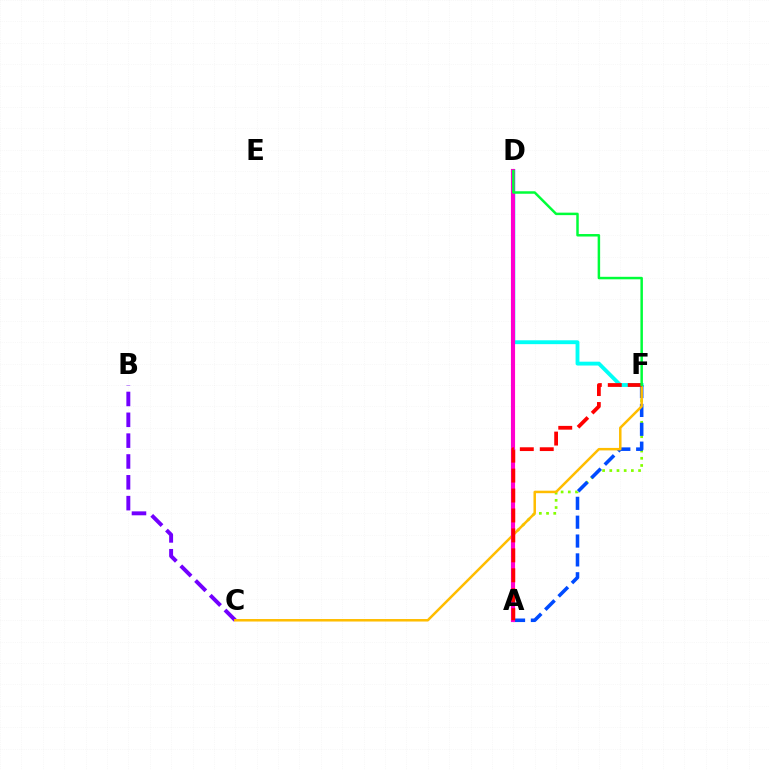{('D', 'F'): [{'color': '#00fff6', 'line_style': 'solid', 'thickness': 2.78}, {'color': '#00ff39', 'line_style': 'solid', 'thickness': 1.79}], ('A', 'F'): [{'color': '#84ff00', 'line_style': 'dotted', 'thickness': 1.95}, {'color': '#004bff', 'line_style': 'dashed', 'thickness': 2.56}, {'color': '#ff0000', 'line_style': 'dashed', 'thickness': 2.71}], ('B', 'C'): [{'color': '#7200ff', 'line_style': 'dashed', 'thickness': 2.83}], ('C', 'F'): [{'color': '#ffbd00', 'line_style': 'solid', 'thickness': 1.8}], ('A', 'D'): [{'color': '#ff00cf', 'line_style': 'solid', 'thickness': 2.97}]}